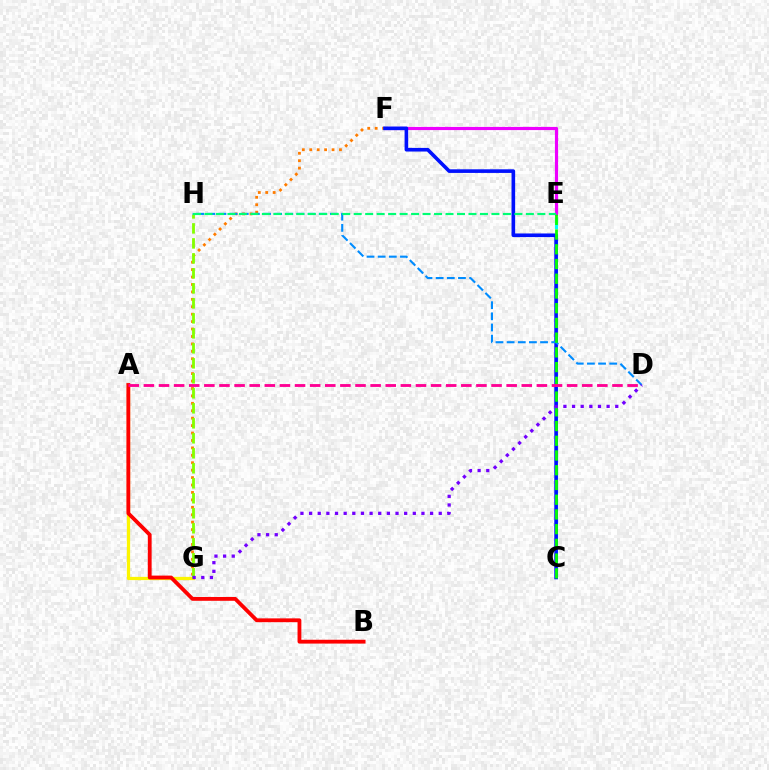{('C', 'E'): [{'color': '#00fff6', 'line_style': 'dashed', 'thickness': 2.26}, {'color': '#08ff00', 'line_style': 'dashed', 'thickness': 2.0}], ('F', 'G'): [{'color': '#ff7c00', 'line_style': 'dotted', 'thickness': 2.02}], ('E', 'F'): [{'color': '#ee00ff', 'line_style': 'solid', 'thickness': 2.27}], ('A', 'G'): [{'color': '#fcf500', 'line_style': 'solid', 'thickness': 2.34}], ('G', 'H'): [{'color': '#84ff00', 'line_style': 'dashed', 'thickness': 2.04}], ('A', 'B'): [{'color': '#ff0000', 'line_style': 'solid', 'thickness': 2.75}], ('C', 'F'): [{'color': '#0010ff', 'line_style': 'solid', 'thickness': 2.61}], ('D', 'H'): [{'color': '#008cff', 'line_style': 'dashed', 'thickness': 1.51}], ('E', 'H'): [{'color': '#00ff74', 'line_style': 'dashed', 'thickness': 1.56}], ('D', 'G'): [{'color': '#7200ff', 'line_style': 'dotted', 'thickness': 2.35}], ('A', 'D'): [{'color': '#ff0094', 'line_style': 'dashed', 'thickness': 2.05}]}